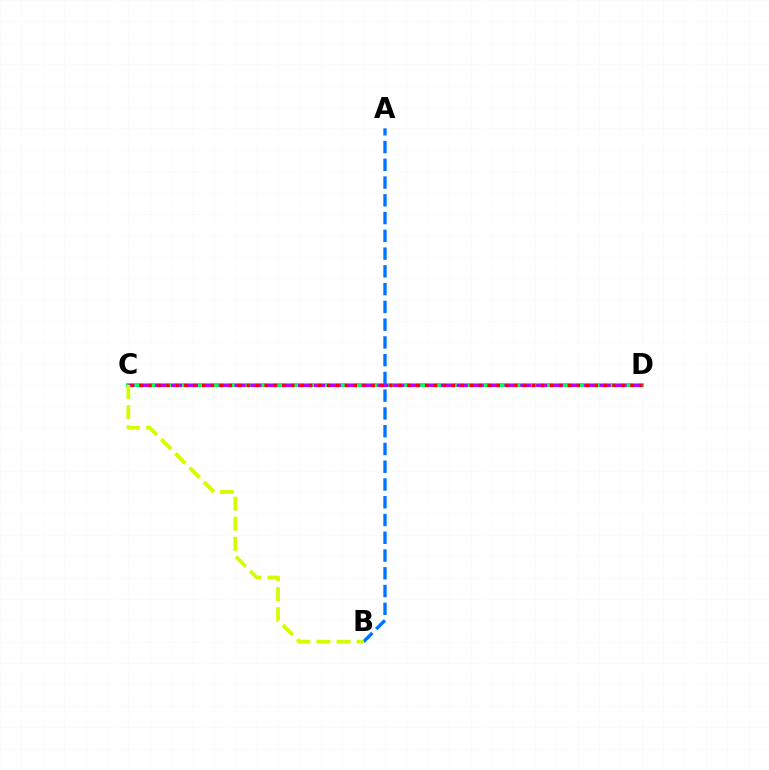{('C', 'D'): [{'color': '#00ff5c', 'line_style': 'solid', 'thickness': 2.8}, {'color': '#b900ff', 'line_style': 'dashed', 'thickness': 2.16}, {'color': '#ff0000', 'line_style': 'dotted', 'thickness': 2.42}], ('A', 'B'): [{'color': '#0074ff', 'line_style': 'dashed', 'thickness': 2.41}], ('B', 'C'): [{'color': '#d1ff00', 'line_style': 'dashed', 'thickness': 2.73}]}